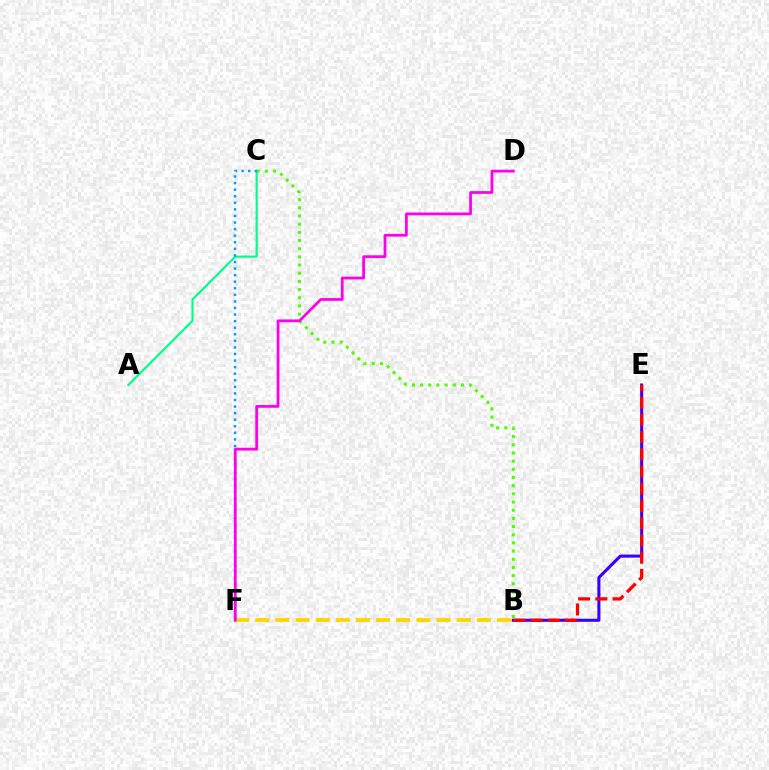{('B', 'E'): [{'color': '#3700ff', 'line_style': 'solid', 'thickness': 2.2}, {'color': '#ff0000', 'line_style': 'dashed', 'thickness': 2.34}], ('B', 'C'): [{'color': '#4fff00', 'line_style': 'dotted', 'thickness': 2.22}], ('A', 'C'): [{'color': '#00ff86', 'line_style': 'solid', 'thickness': 1.56}], ('C', 'F'): [{'color': '#009eff', 'line_style': 'dotted', 'thickness': 1.79}], ('B', 'F'): [{'color': '#ffd500', 'line_style': 'dashed', 'thickness': 2.74}], ('D', 'F'): [{'color': '#ff00ed', 'line_style': 'solid', 'thickness': 1.99}]}